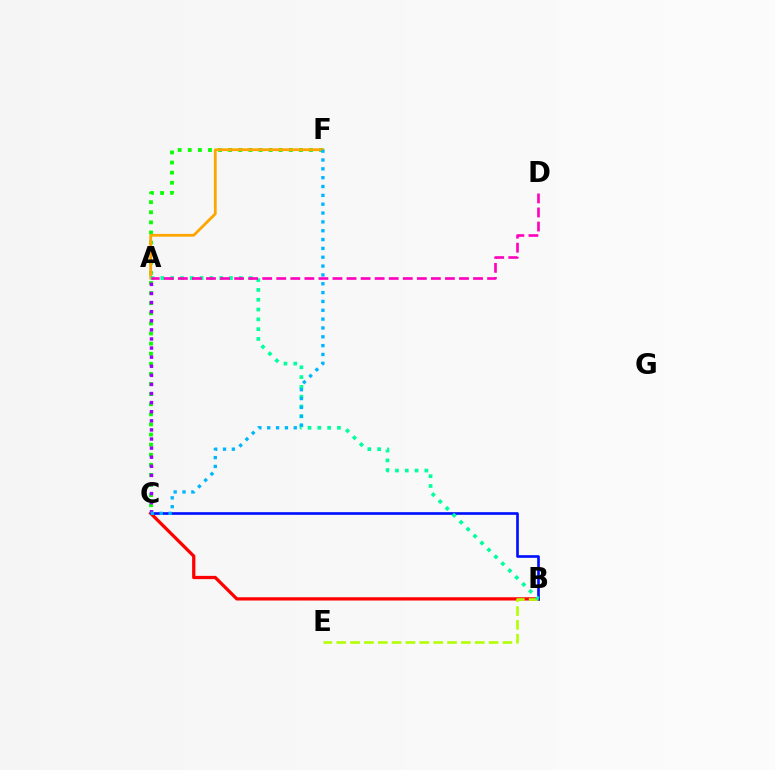{('B', 'C'): [{'color': '#ff0000', 'line_style': 'solid', 'thickness': 2.35}, {'color': '#0010ff', 'line_style': 'solid', 'thickness': 1.9}], ('C', 'F'): [{'color': '#08ff00', 'line_style': 'dotted', 'thickness': 2.74}, {'color': '#00b5ff', 'line_style': 'dotted', 'thickness': 2.4}], ('B', 'E'): [{'color': '#b3ff00', 'line_style': 'dashed', 'thickness': 1.88}], ('A', 'F'): [{'color': '#ffa500', 'line_style': 'solid', 'thickness': 2.0}], ('A', 'B'): [{'color': '#00ff9d', 'line_style': 'dotted', 'thickness': 2.66}], ('A', 'C'): [{'color': '#9b00ff', 'line_style': 'dotted', 'thickness': 2.47}], ('A', 'D'): [{'color': '#ff00bd', 'line_style': 'dashed', 'thickness': 1.91}]}